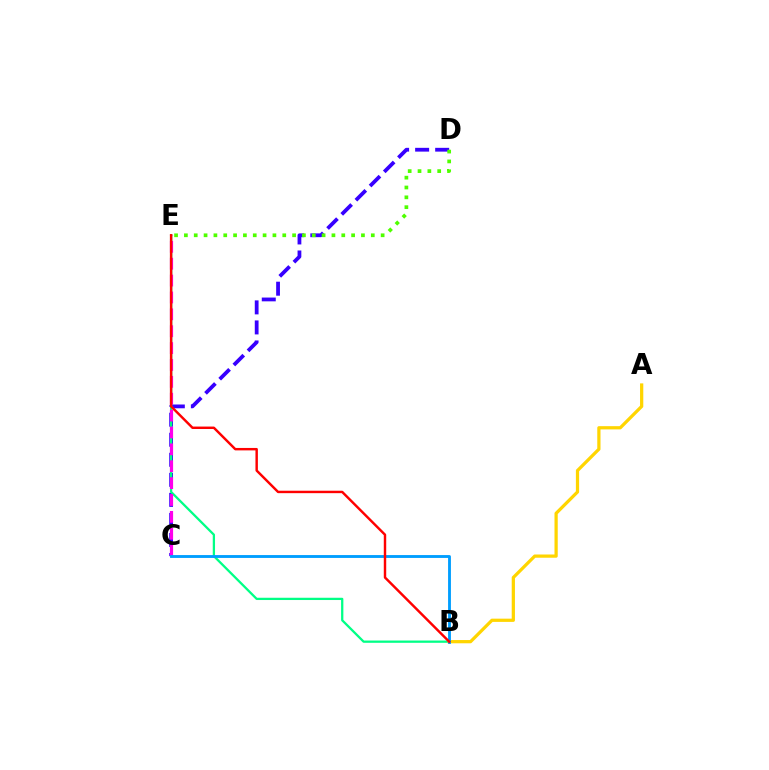{('C', 'D'): [{'color': '#3700ff', 'line_style': 'dashed', 'thickness': 2.72}], ('B', 'E'): [{'color': '#00ff86', 'line_style': 'solid', 'thickness': 1.64}, {'color': '#ff0000', 'line_style': 'solid', 'thickness': 1.76}], ('D', 'E'): [{'color': '#4fff00', 'line_style': 'dotted', 'thickness': 2.67}], ('C', 'E'): [{'color': '#ff00ed', 'line_style': 'dashed', 'thickness': 2.29}], ('A', 'B'): [{'color': '#ffd500', 'line_style': 'solid', 'thickness': 2.33}], ('B', 'C'): [{'color': '#009eff', 'line_style': 'solid', 'thickness': 2.06}]}